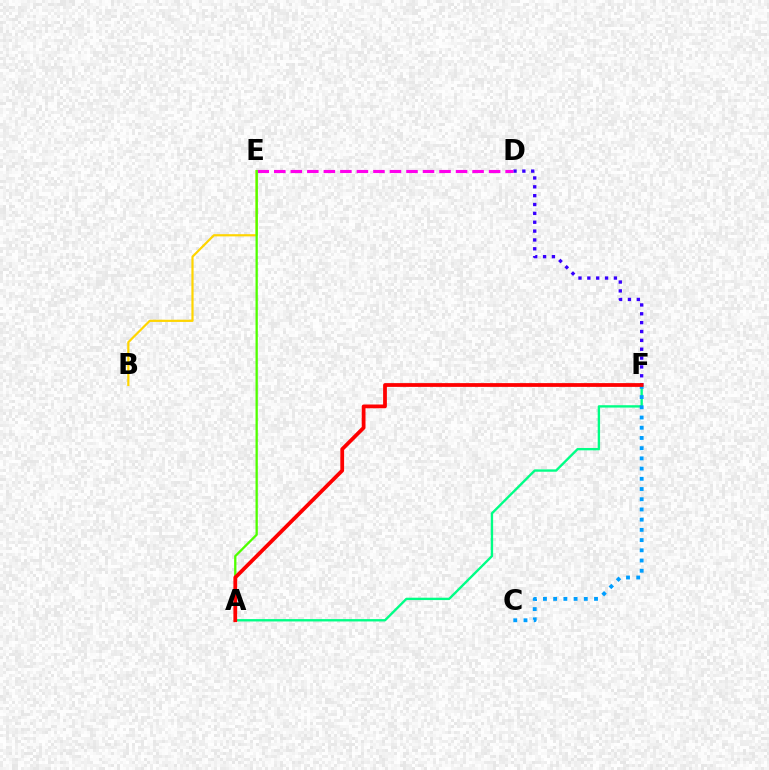{('D', 'F'): [{'color': '#3700ff', 'line_style': 'dotted', 'thickness': 2.41}], ('A', 'F'): [{'color': '#00ff86', 'line_style': 'solid', 'thickness': 1.7}, {'color': '#ff0000', 'line_style': 'solid', 'thickness': 2.71}], ('B', 'E'): [{'color': '#ffd500', 'line_style': 'solid', 'thickness': 1.59}], ('D', 'E'): [{'color': '#ff00ed', 'line_style': 'dashed', 'thickness': 2.24}], ('C', 'F'): [{'color': '#009eff', 'line_style': 'dotted', 'thickness': 2.78}], ('A', 'E'): [{'color': '#4fff00', 'line_style': 'solid', 'thickness': 1.65}]}